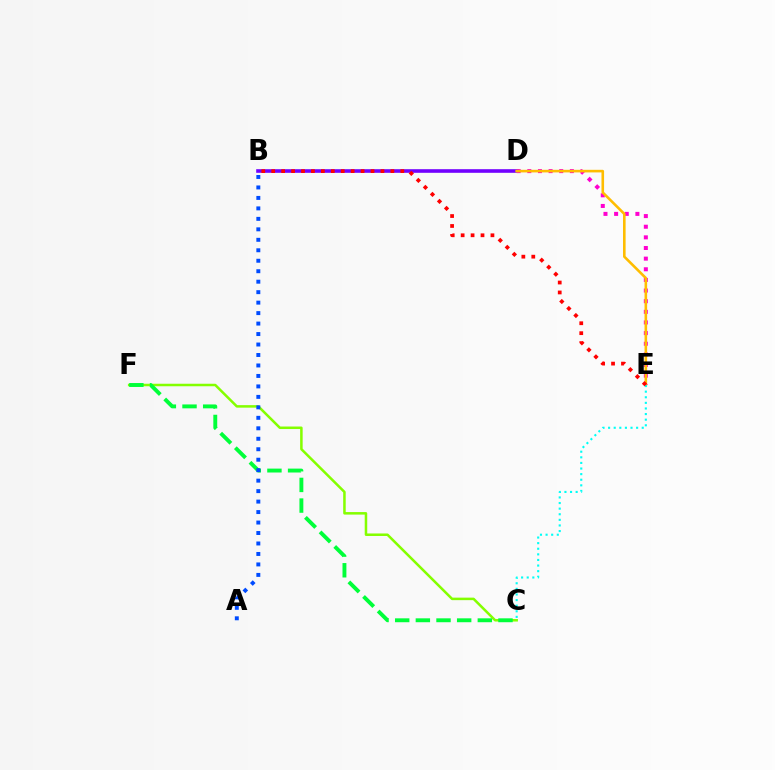{('B', 'D'): [{'color': '#7200ff', 'line_style': 'solid', 'thickness': 2.6}], ('D', 'E'): [{'color': '#ff00cf', 'line_style': 'dotted', 'thickness': 2.89}, {'color': '#ffbd00', 'line_style': 'solid', 'thickness': 1.87}], ('C', 'F'): [{'color': '#84ff00', 'line_style': 'solid', 'thickness': 1.81}, {'color': '#00ff39', 'line_style': 'dashed', 'thickness': 2.81}], ('C', 'E'): [{'color': '#00fff6', 'line_style': 'dotted', 'thickness': 1.52}], ('B', 'E'): [{'color': '#ff0000', 'line_style': 'dotted', 'thickness': 2.7}], ('A', 'B'): [{'color': '#004bff', 'line_style': 'dotted', 'thickness': 2.85}]}